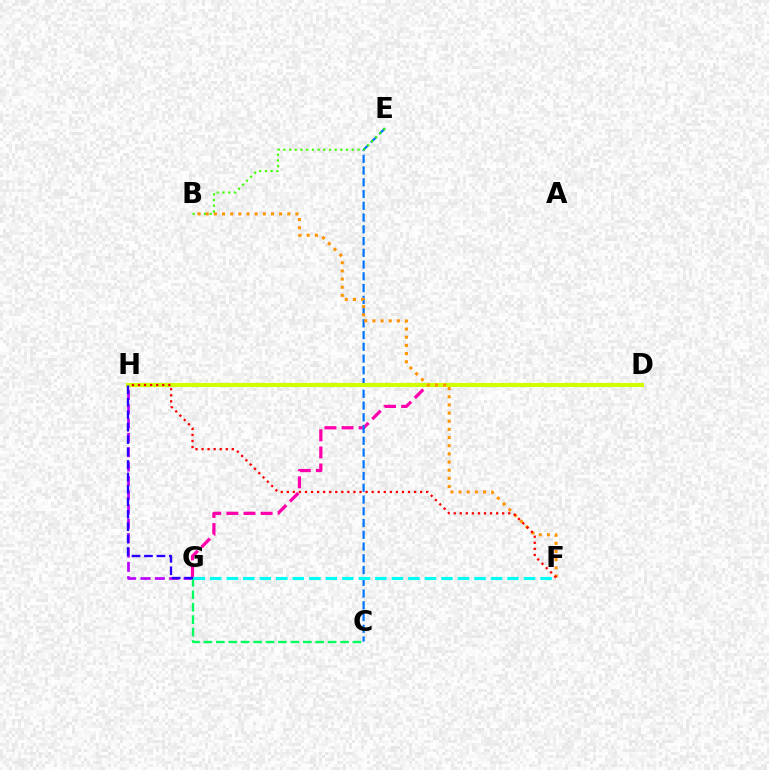{('D', 'G'): [{'color': '#ff00ac', 'line_style': 'dashed', 'thickness': 2.32}], ('C', 'E'): [{'color': '#0074ff', 'line_style': 'dashed', 'thickness': 1.6}], ('D', 'H'): [{'color': '#d1ff00', 'line_style': 'solid', 'thickness': 2.95}], ('B', 'E'): [{'color': '#3dff00', 'line_style': 'dotted', 'thickness': 1.55}], ('G', 'H'): [{'color': '#b900ff', 'line_style': 'dashed', 'thickness': 1.95}, {'color': '#2500ff', 'line_style': 'dashed', 'thickness': 1.69}], ('B', 'F'): [{'color': '#ff9400', 'line_style': 'dotted', 'thickness': 2.22}], ('C', 'G'): [{'color': '#00ff5c', 'line_style': 'dashed', 'thickness': 1.69}], ('F', 'H'): [{'color': '#ff0000', 'line_style': 'dotted', 'thickness': 1.65}], ('F', 'G'): [{'color': '#00fff6', 'line_style': 'dashed', 'thickness': 2.24}]}